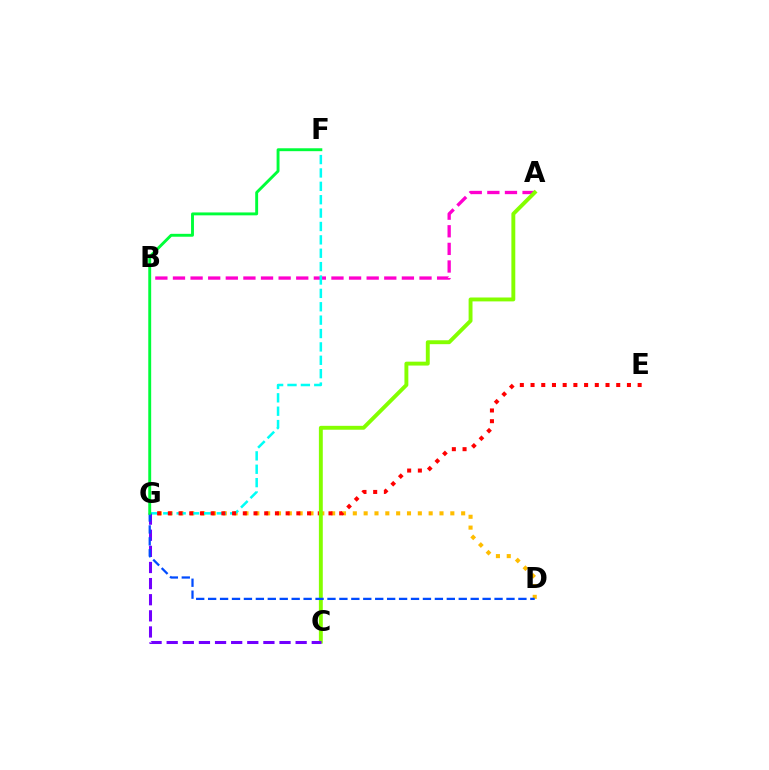{('A', 'B'): [{'color': '#ff00cf', 'line_style': 'dashed', 'thickness': 2.39}], ('D', 'G'): [{'color': '#ffbd00', 'line_style': 'dotted', 'thickness': 2.94}, {'color': '#004bff', 'line_style': 'dashed', 'thickness': 1.62}], ('F', 'G'): [{'color': '#00fff6', 'line_style': 'dashed', 'thickness': 1.82}, {'color': '#00ff39', 'line_style': 'solid', 'thickness': 2.09}], ('E', 'G'): [{'color': '#ff0000', 'line_style': 'dotted', 'thickness': 2.91}], ('A', 'C'): [{'color': '#84ff00', 'line_style': 'solid', 'thickness': 2.81}], ('C', 'G'): [{'color': '#7200ff', 'line_style': 'dashed', 'thickness': 2.19}]}